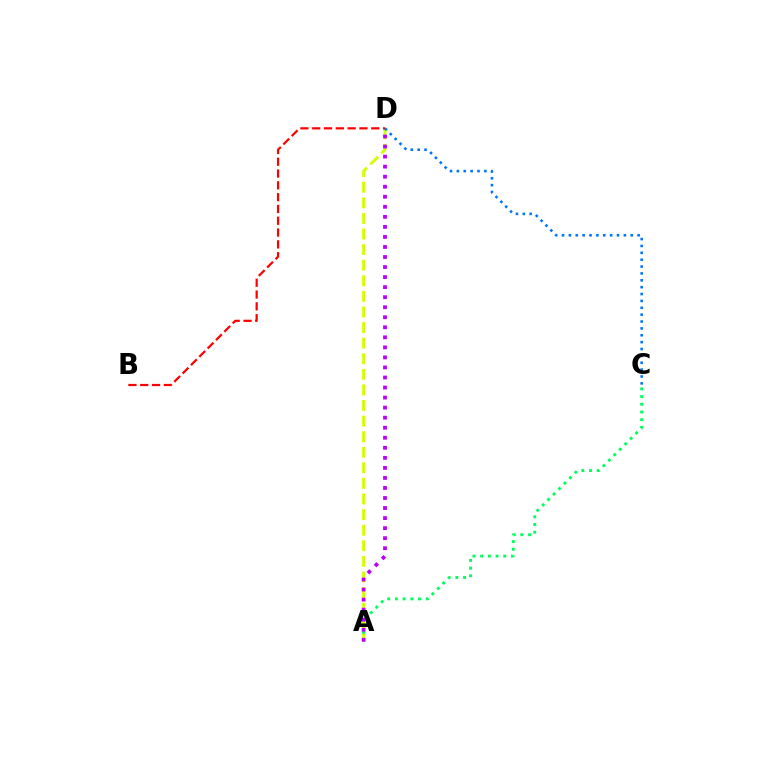{('A', 'C'): [{'color': '#00ff5c', 'line_style': 'dotted', 'thickness': 2.09}], ('A', 'D'): [{'color': '#d1ff00', 'line_style': 'dashed', 'thickness': 2.12}, {'color': '#b900ff', 'line_style': 'dotted', 'thickness': 2.73}], ('B', 'D'): [{'color': '#ff0000', 'line_style': 'dashed', 'thickness': 1.6}], ('C', 'D'): [{'color': '#0074ff', 'line_style': 'dotted', 'thickness': 1.87}]}